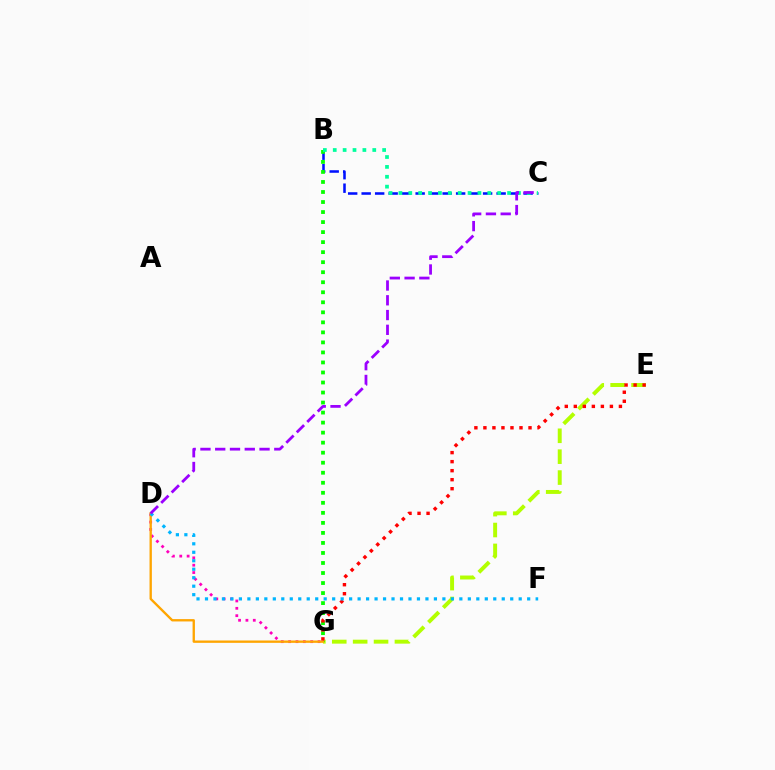{('E', 'G'): [{'color': '#b3ff00', 'line_style': 'dashed', 'thickness': 2.84}, {'color': '#ff0000', 'line_style': 'dotted', 'thickness': 2.45}], ('D', 'G'): [{'color': '#ff00bd', 'line_style': 'dotted', 'thickness': 2.0}, {'color': '#ffa500', 'line_style': 'solid', 'thickness': 1.69}], ('B', 'C'): [{'color': '#0010ff', 'line_style': 'dashed', 'thickness': 1.83}, {'color': '#00ff9d', 'line_style': 'dotted', 'thickness': 2.68}], ('B', 'G'): [{'color': '#08ff00', 'line_style': 'dotted', 'thickness': 2.72}], ('D', 'F'): [{'color': '#00b5ff', 'line_style': 'dotted', 'thickness': 2.3}], ('C', 'D'): [{'color': '#9b00ff', 'line_style': 'dashed', 'thickness': 2.01}]}